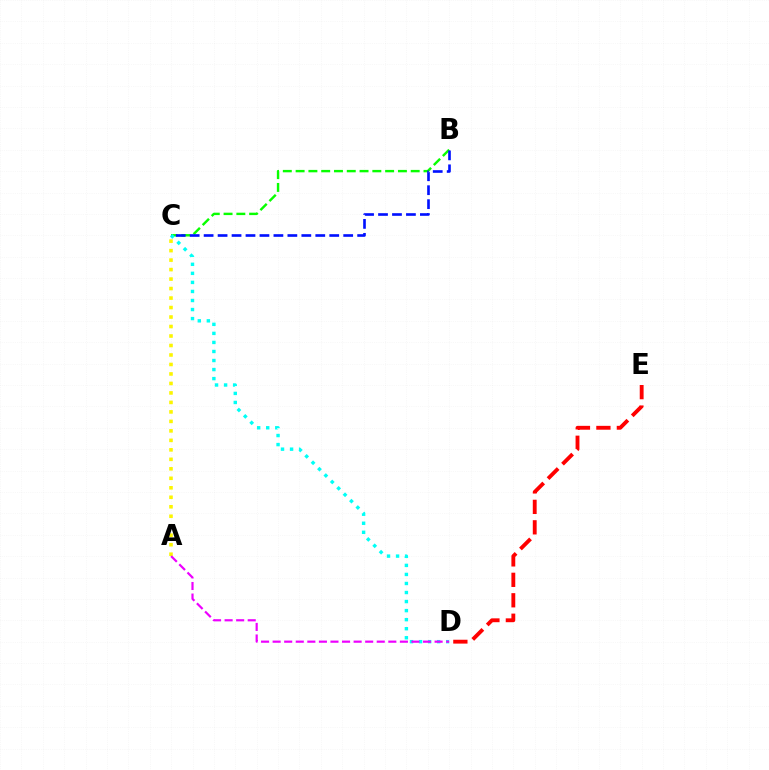{('B', 'C'): [{'color': '#08ff00', 'line_style': 'dashed', 'thickness': 1.74}, {'color': '#0010ff', 'line_style': 'dashed', 'thickness': 1.9}], ('A', 'C'): [{'color': '#fcf500', 'line_style': 'dotted', 'thickness': 2.58}], ('C', 'D'): [{'color': '#00fff6', 'line_style': 'dotted', 'thickness': 2.46}], ('A', 'D'): [{'color': '#ee00ff', 'line_style': 'dashed', 'thickness': 1.57}], ('D', 'E'): [{'color': '#ff0000', 'line_style': 'dashed', 'thickness': 2.78}]}